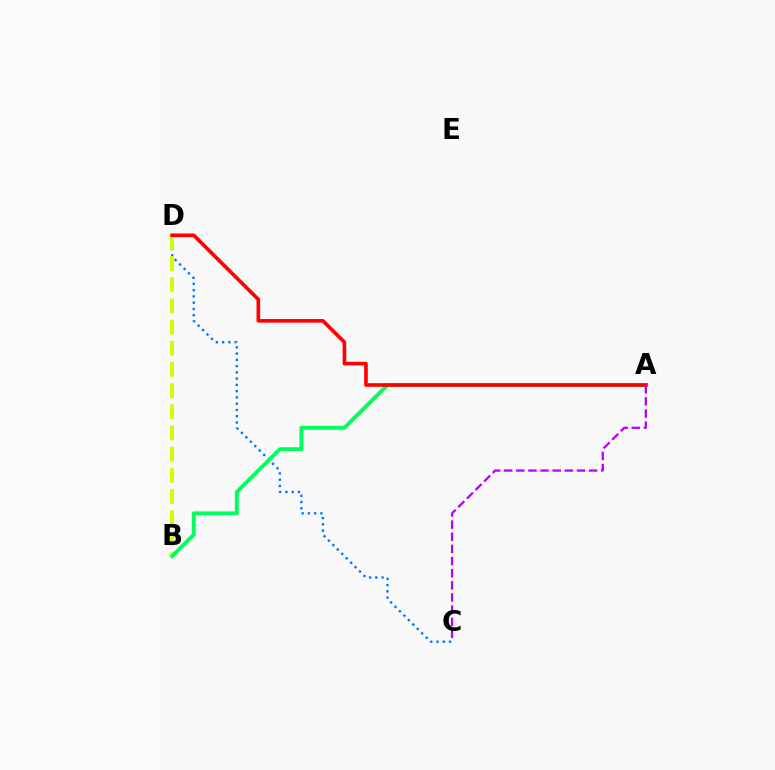{('C', 'D'): [{'color': '#0074ff', 'line_style': 'dotted', 'thickness': 1.7}], ('B', 'D'): [{'color': '#d1ff00', 'line_style': 'dashed', 'thickness': 2.88}], ('A', 'B'): [{'color': '#00ff5c', 'line_style': 'solid', 'thickness': 2.8}], ('A', 'D'): [{'color': '#ff0000', 'line_style': 'solid', 'thickness': 2.62}], ('A', 'C'): [{'color': '#b900ff', 'line_style': 'dashed', 'thickness': 1.65}]}